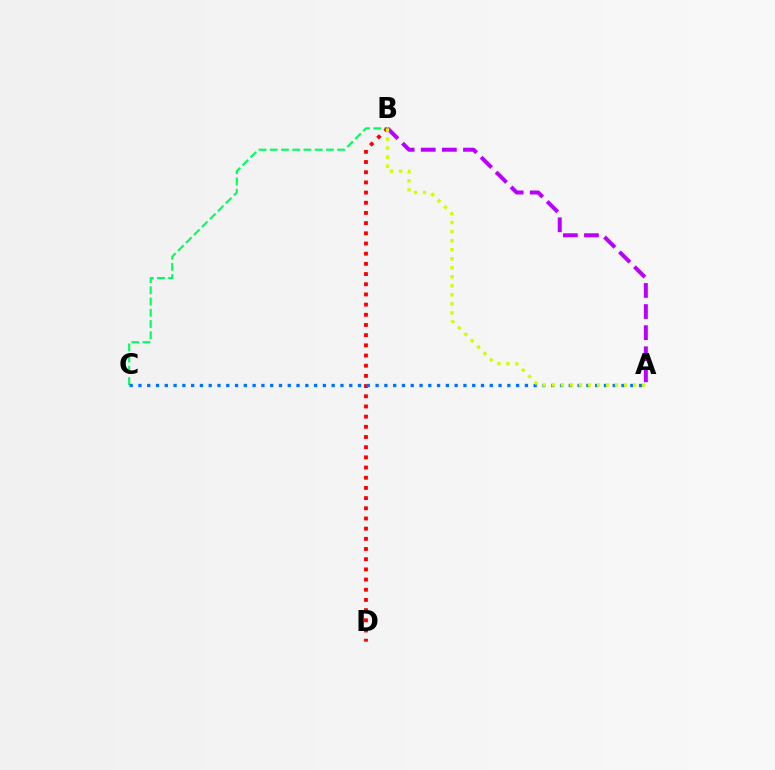{('A', 'B'): [{'color': '#b900ff', 'line_style': 'dashed', 'thickness': 2.87}, {'color': '#d1ff00', 'line_style': 'dotted', 'thickness': 2.45}], ('B', 'C'): [{'color': '#00ff5c', 'line_style': 'dashed', 'thickness': 1.53}], ('B', 'D'): [{'color': '#ff0000', 'line_style': 'dotted', 'thickness': 2.77}], ('A', 'C'): [{'color': '#0074ff', 'line_style': 'dotted', 'thickness': 2.39}]}